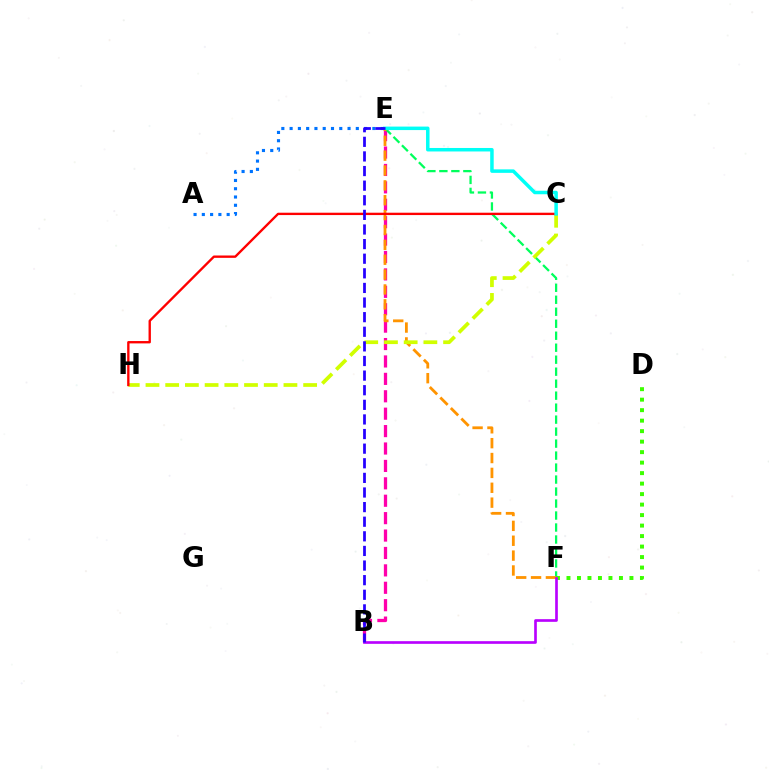{('B', 'E'): [{'color': '#ff00ac', 'line_style': 'dashed', 'thickness': 2.37}, {'color': '#2500ff', 'line_style': 'dashed', 'thickness': 1.98}], ('E', 'F'): [{'color': '#00ff5c', 'line_style': 'dashed', 'thickness': 1.63}, {'color': '#ff9400', 'line_style': 'dashed', 'thickness': 2.02}], ('D', 'F'): [{'color': '#3dff00', 'line_style': 'dotted', 'thickness': 2.85}], ('C', 'H'): [{'color': '#d1ff00', 'line_style': 'dashed', 'thickness': 2.68}, {'color': '#ff0000', 'line_style': 'solid', 'thickness': 1.7}], ('B', 'F'): [{'color': '#b900ff', 'line_style': 'solid', 'thickness': 1.92}], ('C', 'E'): [{'color': '#00fff6', 'line_style': 'solid', 'thickness': 2.51}], ('A', 'E'): [{'color': '#0074ff', 'line_style': 'dotted', 'thickness': 2.25}]}